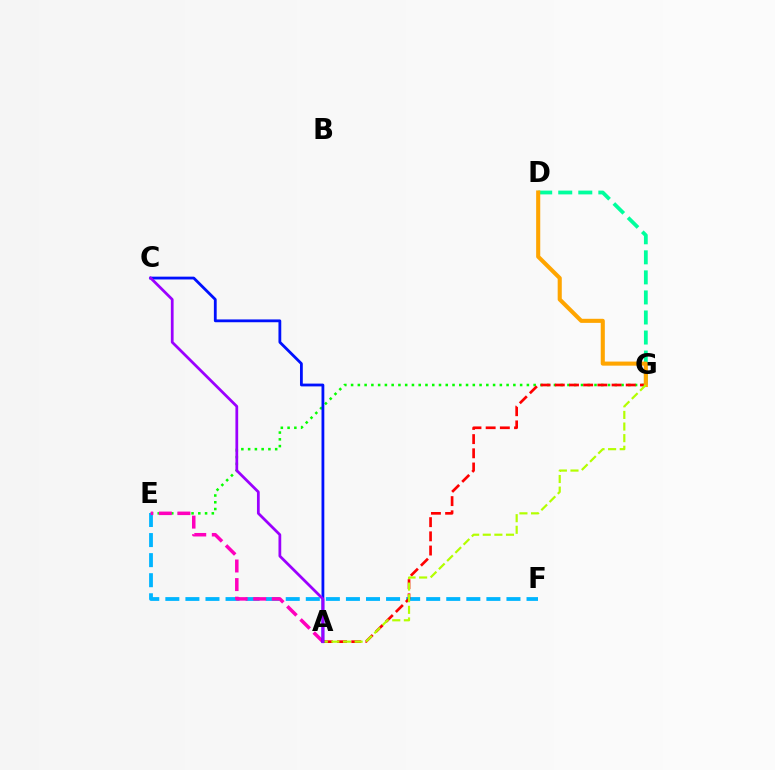{('E', 'G'): [{'color': '#08ff00', 'line_style': 'dotted', 'thickness': 1.84}], ('D', 'G'): [{'color': '#00ff9d', 'line_style': 'dashed', 'thickness': 2.72}, {'color': '#ffa500', 'line_style': 'solid', 'thickness': 2.95}], ('E', 'F'): [{'color': '#00b5ff', 'line_style': 'dashed', 'thickness': 2.73}], ('A', 'G'): [{'color': '#ff0000', 'line_style': 'dashed', 'thickness': 1.93}, {'color': '#b3ff00', 'line_style': 'dashed', 'thickness': 1.58}], ('A', 'E'): [{'color': '#ff00bd', 'line_style': 'dashed', 'thickness': 2.53}], ('A', 'C'): [{'color': '#0010ff', 'line_style': 'solid', 'thickness': 2.02}, {'color': '#9b00ff', 'line_style': 'solid', 'thickness': 1.98}]}